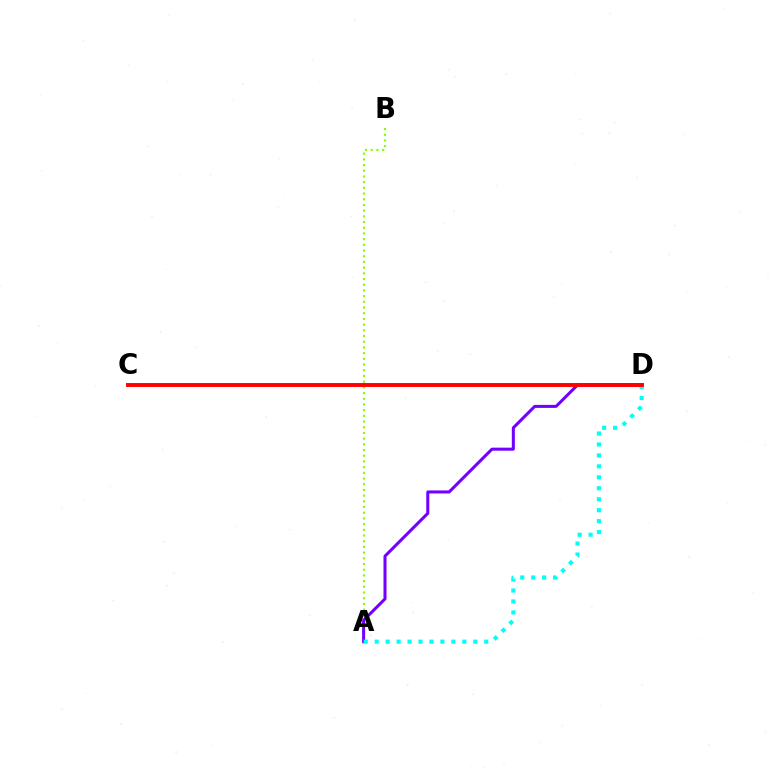{('A', 'B'): [{'color': '#84ff00', 'line_style': 'dotted', 'thickness': 1.55}], ('A', 'D'): [{'color': '#7200ff', 'line_style': 'solid', 'thickness': 2.18}, {'color': '#00fff6', 'line_style': 'dotted', 'thickness': 2.98}], ('C', 'D'): [{'color': '#ff0000', 'line_style': 'solid', 'thickness': 2.82}]}